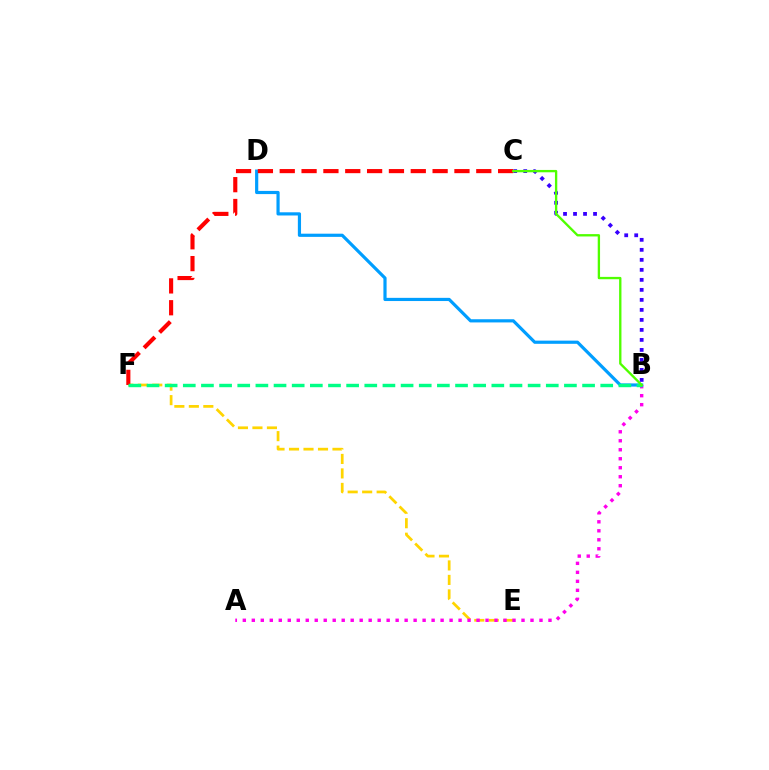{('E', 'F'): [{'color': '#ffd500', 'line_style': 'dashed', 'thickness': 1.97}], ('B', 'C'): [{'color': '#3700ff', 'line_style': 'dotted', 'thickness': 2.72}, {'color': '#4fff00', 'line_style': 'solid', 'thickness': 1.68}], ('A', 'B'): [{'color': '#ff00ed', 'line_style': 'dotted', 'thickness': 2.44}], ('B', 'D'): [{'color': '#009eff', 'line_style': 'solid', 'thickness': 2.29}], ('C', 'F'): [{'color': '#ff0000', 'line_style': 'dashed', 'thickness': 2.97}], ('B', 'F'): [{'color': '#00ff86', 'line_style': 'dashed', 'thickness': 2.47}]}